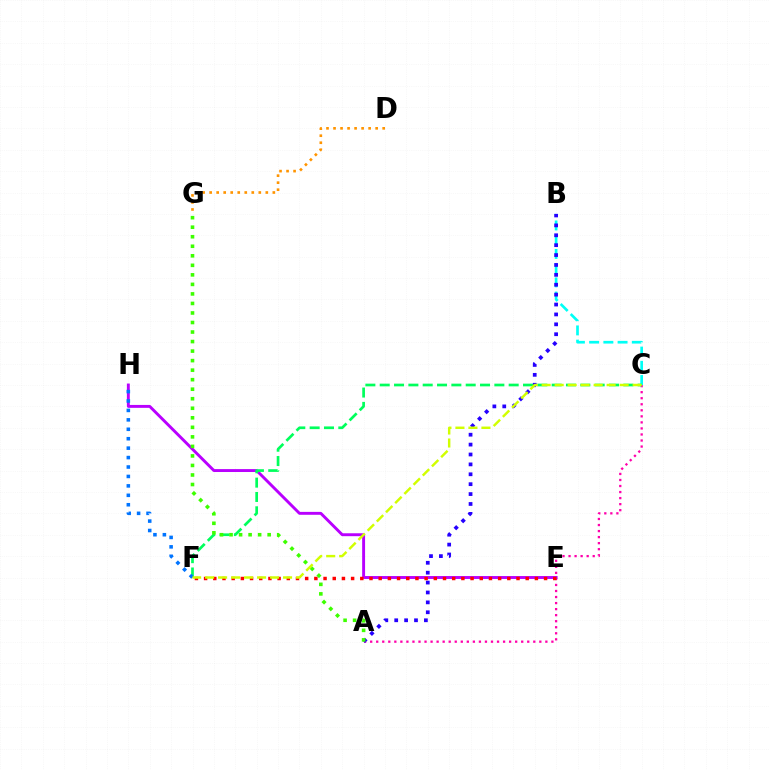{('A', 'C'): [{'color': '#ff00ac', 'line_style': 'dotted', 'thickness': 1.64}], ('D', 'G'): [{'color': '#ff9400', 'line_style': 'dotted', 'thickness': 1.91}], ('B', 'C'): [{'color': '#00fff6', 'line_style': 'dashed', 'thickness': 1.93}], ('E', 'H'): [{'color': '#b900ff', 'line_style': 'solid', 'thickness': 2.1}], ('A', 'B'): [{'color': '#2500ff', 'line_style': 'dotted', 'thickness': 2.69}], ('C', 'F'): [{'color': '#00ff5c', 'line_style': 'dashed', 'thickness': 1.95}, {'color': '#d1ff00', 'line_style': 'dashed', 'thickness': 1.77}], ('E', 'F'): [{'color': '#ff0000', 'line_style': 'dotted', 'thickness': 2.5}], ('F', 'H'): [{'color': '#0074ff', 'line_style': 'dotted', 'thickness': 2.56}], ('A', 'G'): [{'color': '#3dff00', 'line_style': 'dotted', 'thickness': 2.59}]}